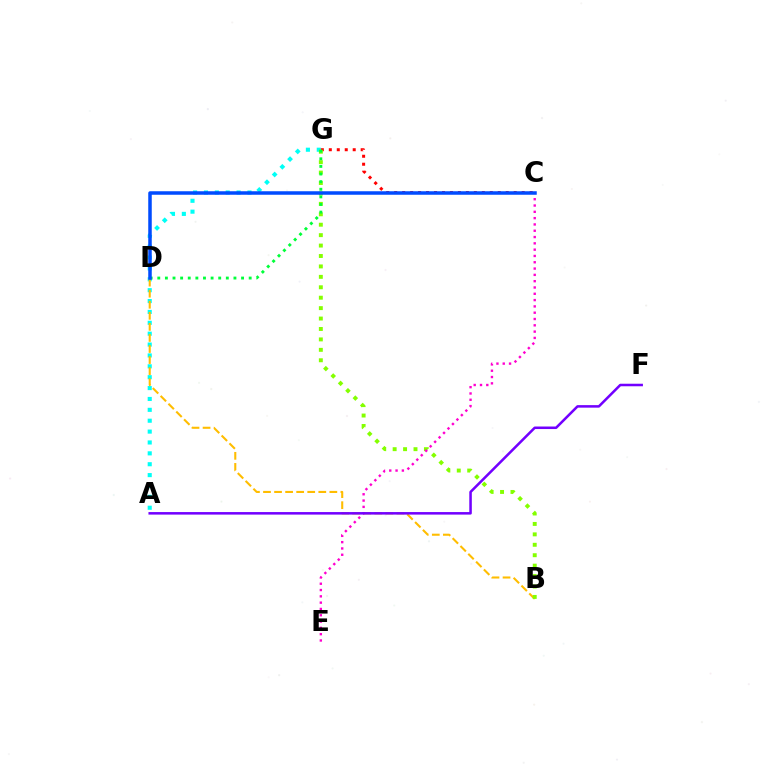{('A', 'G'): [{'color': '#00fff6', 'line_style': 'dotted', 'thickness': 2.96}], ('C', 'G'): [{'color': '#ff0000', 'line_style': 'dotted', 'thickness': 2.16}], ('B', 'D'): [{'color': '#ffbd00', 'line_style': 'dashed', 'thickness': 1.5}], ('B', 'G'): [{'color': '#84ff00', 'line_style': 'dotted', 'thickness': 2.83}], ('C', 'E'): [{'color': '#ff00cf', 'line_style': 'dotted', 'thickness': 1.71}], ('A', 'F'): [{'color': '#7200ff', 'line_style': 'solid', 'thickness': 1.82}], ('D', 'G'): [{'color': '#00ff39', 'line_style': 'dotted', 'thickness': 2.07}], ('C', 'D'): [{'color': '#004bff', 'line_style': 'solid', 'thickness': 2.52}]}